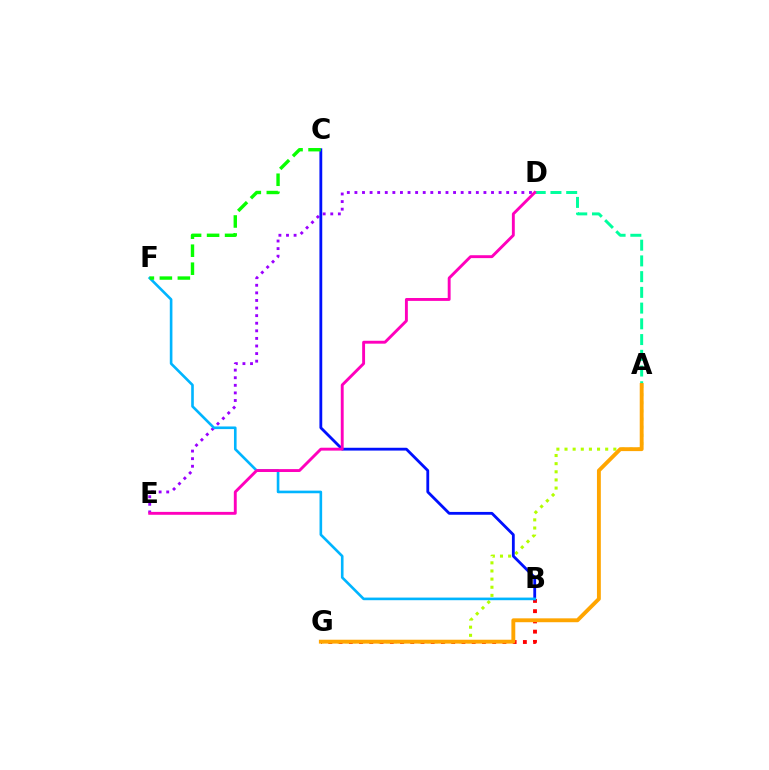{('D', 'E'): [{'color': '#9b00ff', 'line_style': 'dotted', 'thickness': 2.06}, {'color': '#ff00bd', 'line_style': 'solid', 'thickness': 2.09}], ('B', 'G'): [{'color': '#ff0000', 'line_style': 'dotted', 'thickness': 2.78}], ('A', 'G'): [{'color': '#b3ff00', 'line_style': 'dotted', 'thickness': 2.21}, {'color': '#ffa500', 'line_style': 'solid', 'thickness': 2.79}], ('B', 'C'): [{'color': '#0010ff', 'line_style': 'solid', 'thickness': 2.03}], ('B', 'F'): [{'color': '#00b5ff', 'line_style': 'solid', 'thickness': 1.89}], ('A', 'D'): [{'color': '#00ff9d', 'line_style': 'dashed', 'thickness': 2.14}], ('C', 'F'): [{'color': '#08ff00', 'line_style': 'dashed', 'thickness': 2.44}]}